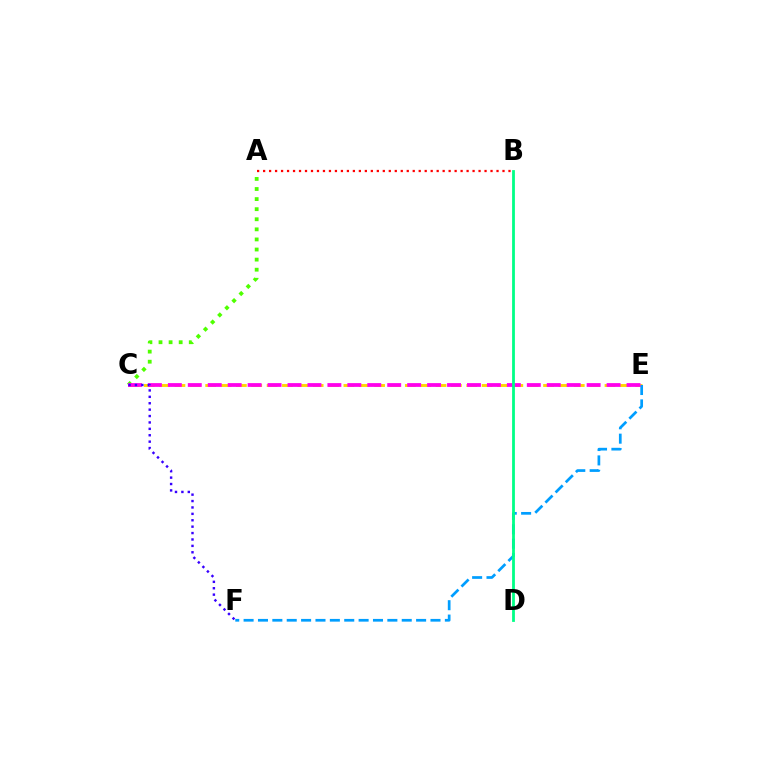{('C', 'E'): [{'color': '#ffd500', 'line_style': 'dashed', 'thickness': 2.09}, {'color': '#ff00ed', 'line_style': 'dashed', 'thickness': 2.71}], ('A', 'B'): [{'color': '#ff0000', 'line_style': 'dotted', 'thickness': 1.63}], ('A', 'C'): [{'color': '#4fff00', 'line_style': 'dotted', 'thickness': 2.74}], ('E', 'F'): [{'color': '#009eff', 'line_style': 'dashed', 'thickness': 1.95}], ('B', 'D'): [{'color': '#00ff86', 'line_style': 'solid', 'thickness': 2.01}], ('C', 'F'): [{'color': '#3700ff', 'line_style': 'dotted', 'thickness': 1.74}]}